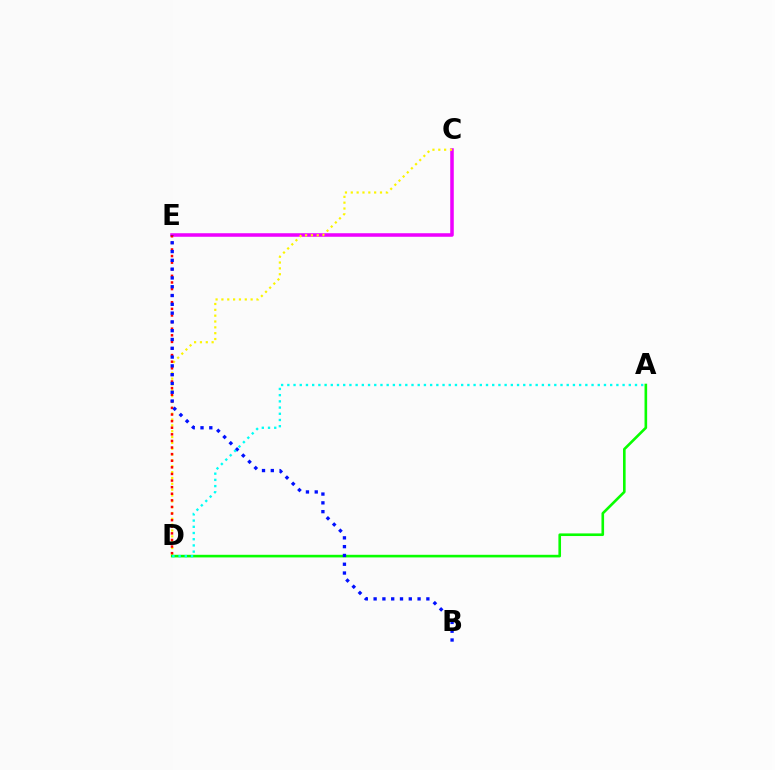{('C', 'E'): [{'color': '#ee00ff', 'line_style': 'solid', 'thickness': 2.55}], ('C', 'D'): [{'color': '#fcf500', 'line_style': 'dotted', 'thickness': 1.59}], ('D', 'E'): [{'color': '#ff0000', 'line_style': 'dotted', 'thickness': 1.79}], ('A', 'D'): [{'color': '#08ff00', 'line_style': 'solid', 'thickness': 1.89}, {'color': '#00fff6', 'line_style': 'dotted', 'thickness': 1.69}], ('B', 'E'): [{'color': '#0010ff', 'line_style': 'dotted', 'thickness': 2.39}]}